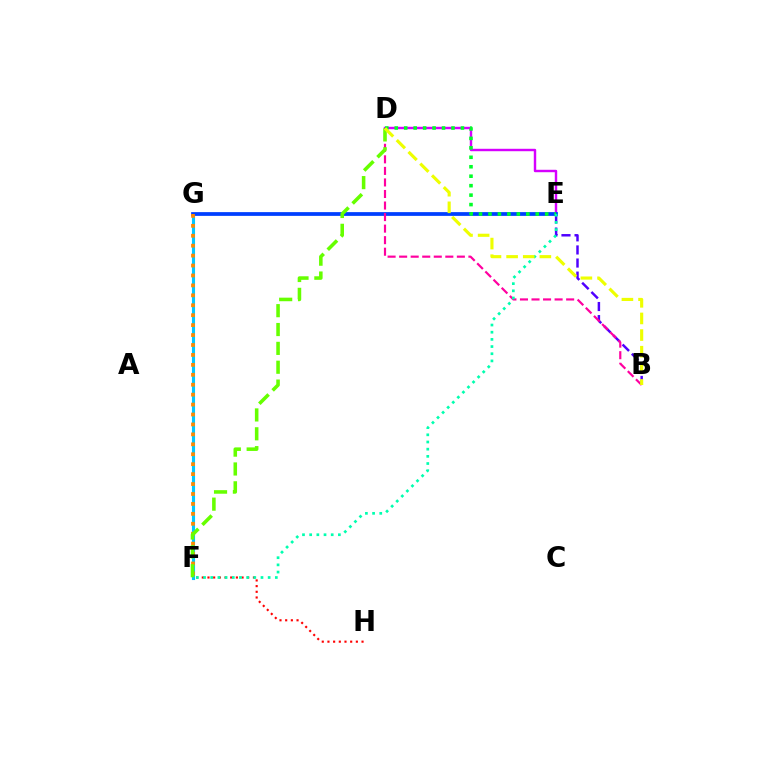{('B', 'E'): [{'color': '#4f00ff', 'line_style': 'dashed', 'thickness': 1.78}], ('F', 'G'): [{'color': '#00c7ff', 'line_style': 'solid', 'thickness': 2.25}, {'color': '#ff8800', 'line_style': 'dotted', 'thickness': 2.7}], ('D', 'E'): [{'color': '#d600ff', 'line_style': 'solid', 'thickness': 1.75}, {'color': '#00ff27', 'line_style': 'dotted', 'thickness': 2.57}], ('F', 'H'): [{'color': '#ff0000', 'line_style': 'dotted', 'thickness': 1.54}], ('E', 'G'): [{'color': '#003fff', 'line_style': 'solid', 'thickness': 2.7}], ('B', 'D'): [{'color': '#ff00a0', 'line_style': 'dashed', 'thickness': 1.57}, {'color': '#eeff00', 'line_style': 'dashed', 'thickness': 2.26}], ('D', 'F'): [{'color': '#66ff00', 'line_style': 'dashed', 'thickness': 2.56}], ('E', 'F'): [{'color': '#00ffaf', 'line_style': 'dotted', 'thickness': 1.95}]}